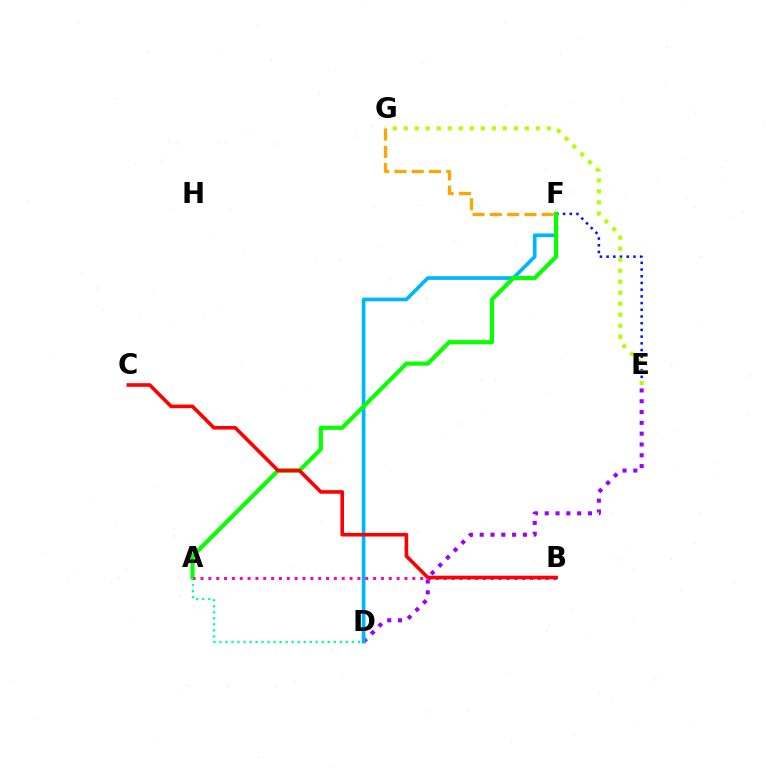{('D', 'E'): [{'color': '#9b00ff', 'line_style': 'dotted', 'thickness': 2.94}], ('A', 'D'): [{'color': '#00ff9d', 'line_style': 'dotted', 'thickness': 1.64}], ('E', 'F'): [{'color': '#0010ff', 'line_style': 'dotted', 'thickness': 1.82}], ('D', 'F'): [{'color': '#00b5ff', 'line_style': 'solid', 'thickness': 2.64}], ('A', 'F'): [{'color': '#08ff00', 'line_style': 'solid', 'thickness': 2.98}], ('A', 'B'): [{'color': '#ff00bd', 'line_style': 'dotted', 'thickness': 2.13}], ('E', 'G'): [{'color': '#b3ff00', 'line_style': 'dotted', 'thickness': 2.99}], ('B', 'C'): [{'color': '#ff0000', 'line_style': 'solid', 'thickness': 2.59}], ('F', 'G'): [{'color': '#ffa500', 'line_style': 'dashed', 'thickness': 2.35}]}